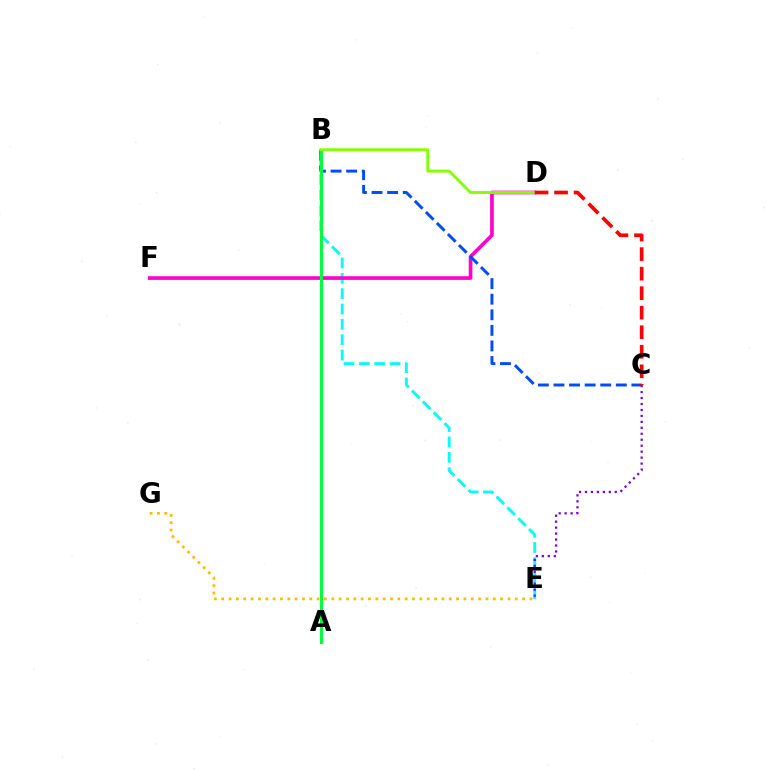{('B', 'E'): [{'color': '#00fff6', 'line_style': 'dashed', 'thickness': 2.08}], ('D', 'F'): [{'color': '#ff00cf', 'line_style': 'solid', 'thickness': 2.64}], ('C', 'E'): [{'color': '#7200ff', 'line_style': 'dotted', 'thickness': 1.62}], ('B', 'C'): [{'color': '#004bff', 'line_style': 'dashed', 'thickness': 2.12}], ('A', 'B'): [{'color': '#00ff39', 'line_style': 'solid', 'thickness': 2.14}], ('B', 'D'): [{'color': '#84ff00', 'line_style': 'solid', 'thickness': 2.06}], ('E', 'G'): [{'color': '#ffbd00', 'line_style': 'dotted', 'thickness': 1.99}], ('C', 'D'): [{'color': '#ff0000', 'line_style': 'dashed', 'thickness': 2.65}]}